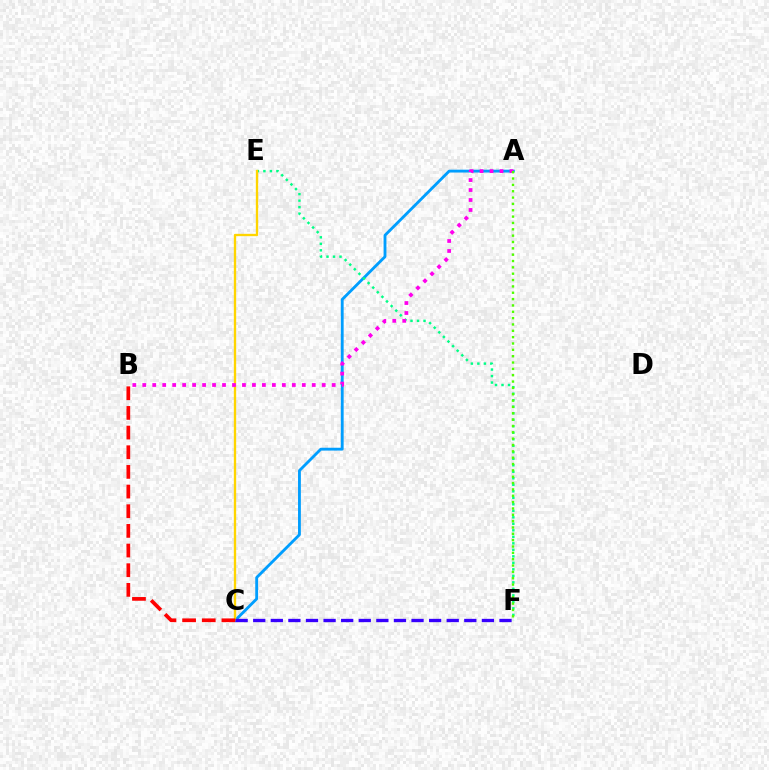{('A', 'C'): [{'color': '#009eff', 'line_style': 'solid', 'thickness': 2.05}], ('E', 'F'): [{'color': '#00ff86', 'line_style': 'dotted', 'thickness': 1.77}], ('C', 'E'): [{'color': '#ffd500', 'line_style': 'solid', 'thickness': 1.68}], ('B', 'C'): [{'color': '#ff0000', 'line_style': 'dashed', 'thickness': 2.67}], ('A', 'B'): [{'color': '#ff00ed', 'line_style': 'dotted', 'thickness': 2.71}], ('A', 'F'): [{'color': '#4fff00', 'line_style': 'dotted', 'thickness': 1.72}], ('C', 'F'): [{'color': '#3700ff', 'line_style': 'dashed', 'thickness': 2.39}]}